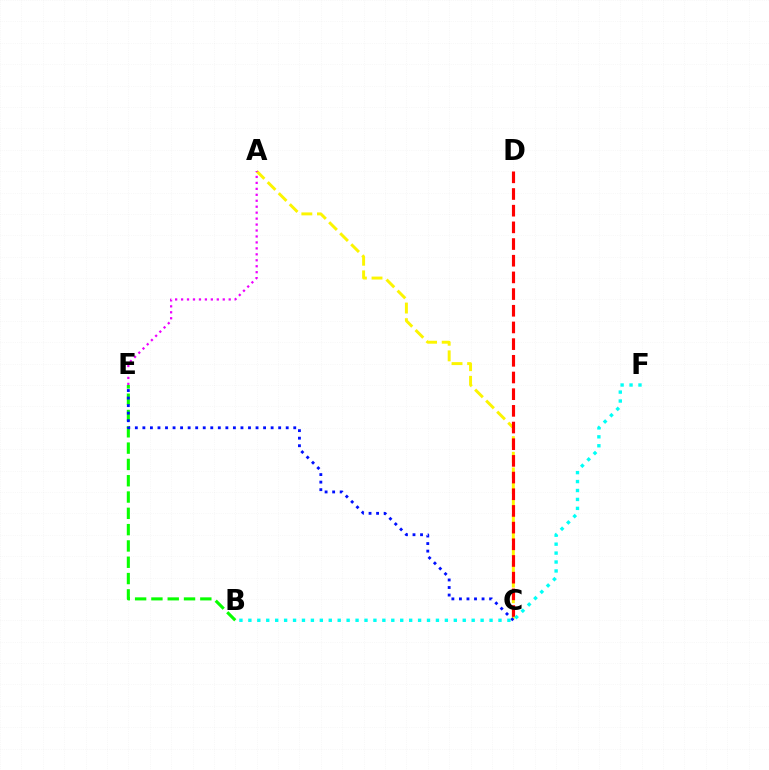{('A', 'C'): [{'color': '#fcf500', 'line_style': 'dashed', 'thickness': 2.12}], ('B', 'E'): [{'color': '#08ff00', 'line_style': 'dashed', 'thickness': 2.22}], ('C', 'E'): [{'color': '#0010ff', 'line_style': 'dotted', 'thickness': 2.05}], ('C', 'D'): [{'color': '#ff0000', 'line_style': 'dashed', 'thickness': 2.27}], ('B', 'F'): [{'color': '#00fff6', 'line_style': 'dotted', 'thickness': 2.43}], ('A', 'E'): [{'color': '#ee00ff', 'line_style': 'dotted', 'thickness': 1.62}]}